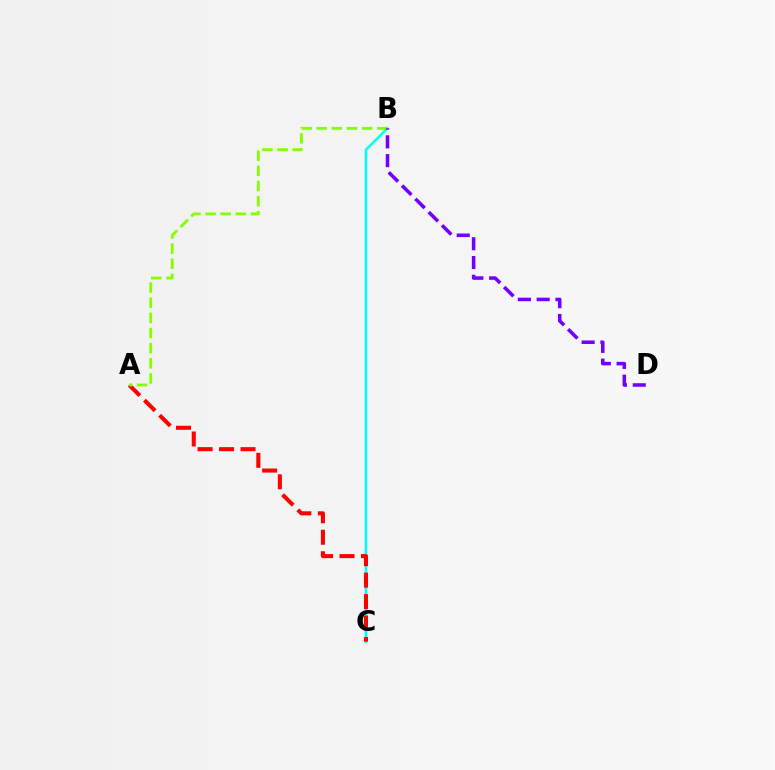{('B', 'C'): [{'color': '#00fff6', 'line_style': 'solid', 'thickness': 1.84}], ('A', 'C'): [{'color': '#ff0000', 'line_style': 'dashed', 'thickness': 2.92}], ('A', 'B'): [{'color': '#84ff00', 'line_style': 'dashed', 'thickness': 2.06}], ('B', 'D'): [{'color': '#7200ff', 'line_style': 'dashed', 'thickness': 2.55}]}